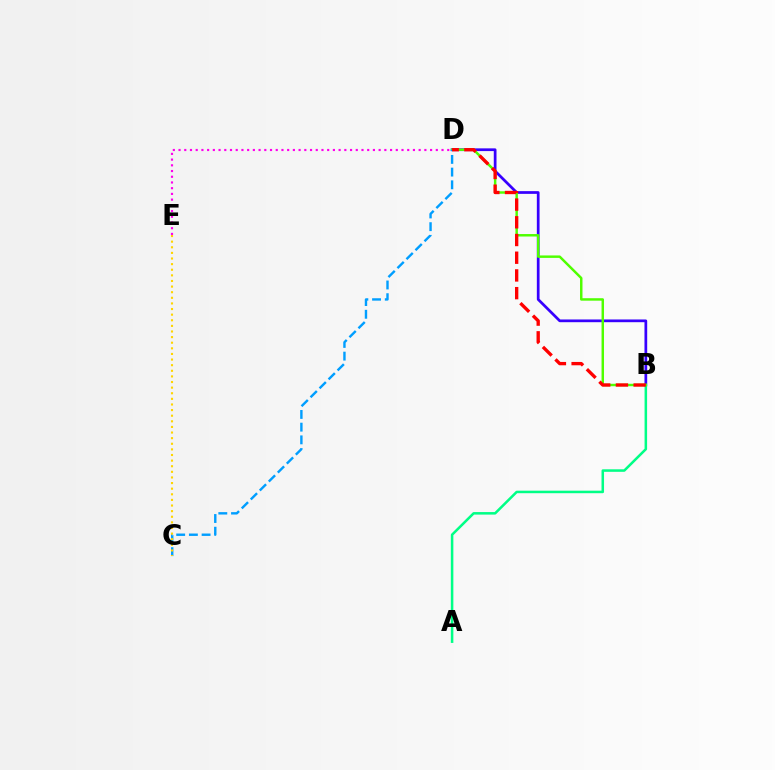{('B', 'D'): [{'color': '#3700ff', 'line_style': 'solid', 'thickness': 1.96}, {'color': '#4fff00', 'line_style': 'solid', 'thickness': 1.77}, {'color': '#ff0000', 'line_style': 'dashed', 'thickness': 2.41}], ('A', 'B'): [{'color': '#00ff86', 'line_style': 'solid', 'thickness': 1.82}], ('C', 'D'): [{'color': '#009eff', 'line_style': 'dashed', 'thickness': 1.73}], ('C', 'E'): [{'color': '#ffd500', 'line_style': 'dotted', 'thickness': 1.53}], ('D', 'E'): [{'color': '#ff00ed', 'line_style': 'dotted', 'thickness': 1.55}]}